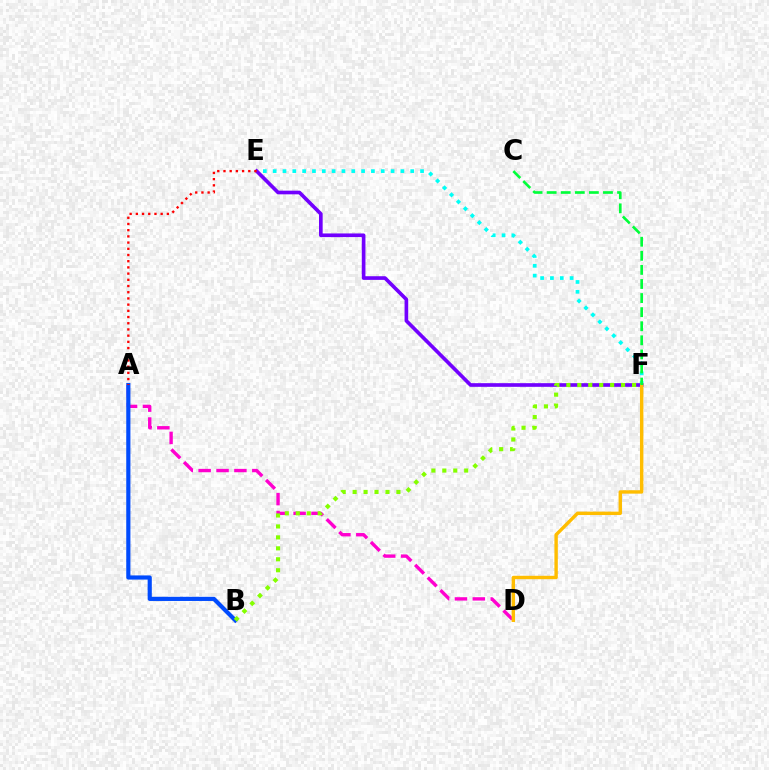{('A', 'D'): [{'color': '#ff00cf', 'line_style': 'dashed', 'thickness': 2.43}], ('E', 'F'): [{'color': '#00fff6', 'line_style': 'dotted', 'thickness': 2.67}, {'color': '#7200ff', 'line_style': 'solid', 'thickness': 2.63}], ('A', 'B'): [{'color': '#004bff', 'line_style': 'solid', 'thickness': 3.0}], ('D', 'F'): [{'color': '#ffbd00', 'line_style': 'solid', 'thickness': 2.45}], ('B', 'F'): [{'color': '#84ff00', 'line_style': 'dotted', 'thickness': 2.97}], ('A', 'E'): [{'color': '#ff0000', 'line_style': 'dotted', 'thickness': 1.69}], ('C', 'F'): [{'color': '#00ff39', 'line_style': 'dashed', 'thickness': 1.91}]}